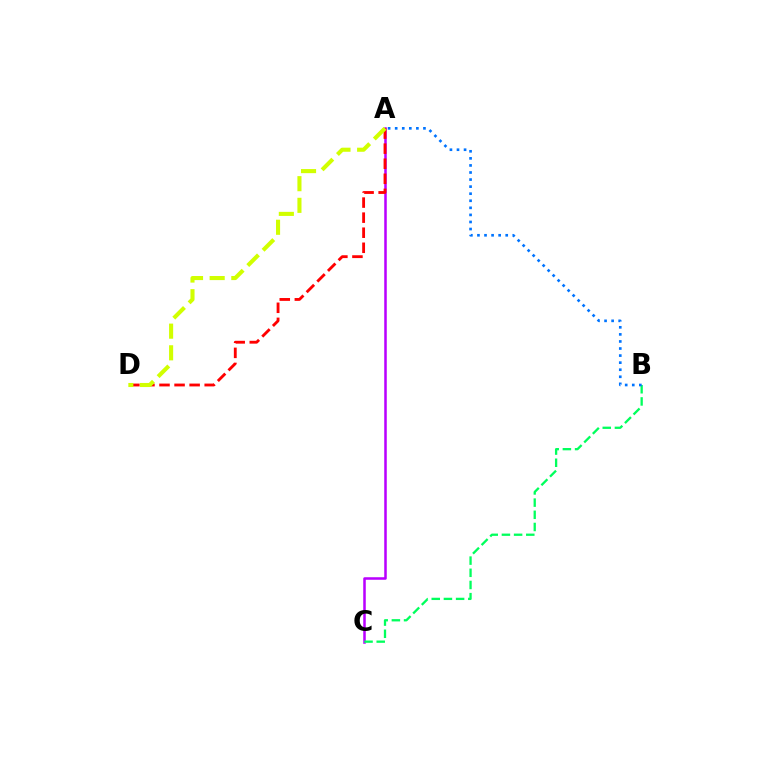{('A', 'C'): [{'color': '#b900ff', 'line_style': 'solid', 'thickness': 1.82}], ('A', 'D'): [{'color': '#ff0000', 'line_style': 'dashed', 'thickness': 2.05}, {'color': '#d1ff00', 'line_style': 'dashed', 'thickness': 2.94}], ('B', 'C'): [{'color': '#00ff5c', 'line_style': 'dashed', 'thickness': 1.65}], ('A', 'B'): [{'color': '#0074ff', 'line_style': 'dotted', 'thickness': 1.92}]}